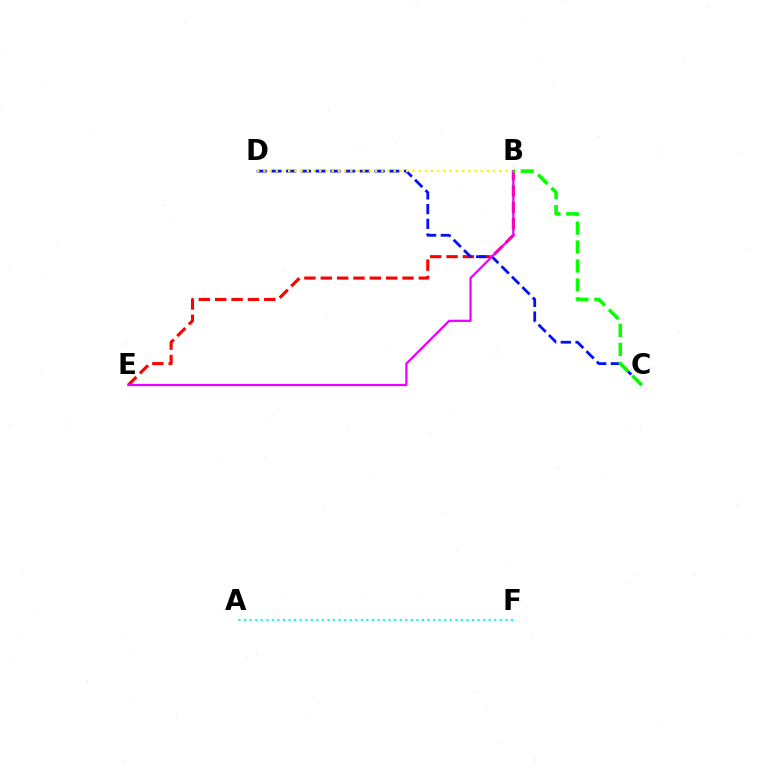{('B', 'E'): [{'color': '#ff0000', 'line_style': 'dashed', 'thickness': 2.22}, {'color': '#ee00ff', 'line_style': 'solid', 'thickness': 1.62}], ('C', 'D'): [{'color': '#0010ff', 'line_style': 'dashed', 'thickness': 2.0}], ('B', 'D'): [{'color': '#fcf500', 'line_style': 'dotted', 'thickness': 1.69}], ('A', 'F'): [{'color': '#00fff6', 'line_style': 'dotted', 'thickness': 1.51}], ('B', 'C'): [{'color': '#08ff00', 'line_style': 'dashed', 'thickness': 2.57}]}